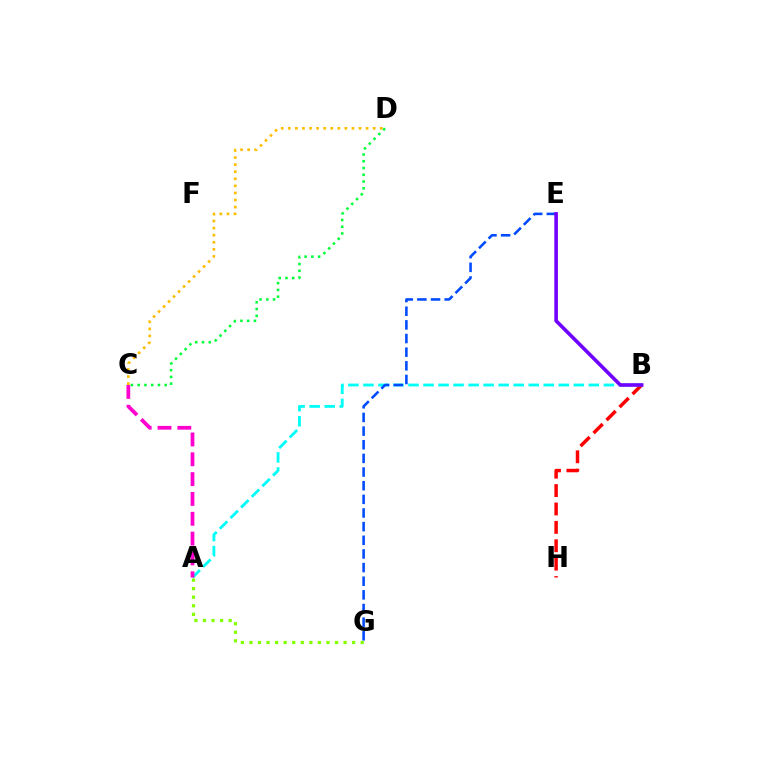{('B', 'H'): [{'color': '#ff0000', 'line_style': 'dashed', 'thickness': 2.5}], ('C', 'D'): [{'color': '#00ff39', 'line_style': 'dotted', 'thickness': 1.84}, {'color': '#ffbd00', 'line_style': 'dotted', 'thickness': 1.92}], ('A', 'B'): [{'color': '#00fff6', 'line_style': 'dashed', 'thickness': 2.04}], ('E', 'G'): [{'color': '#004bff', 'line_style': 'dashed', 'thickness': 1.85}], ('B', 'E'): [{'color': '#7200ff', 'line_style': 'solid', 'thickness': 2.59}], ('A', 'C'): [{'color': '#ff00cf', 'line_style': 'dashed', 'thickness': 2.69}], ('A', 'G'): [{'color': '#84ff00', 'line_style': 'dotted', 'thickness': 2.33}]}